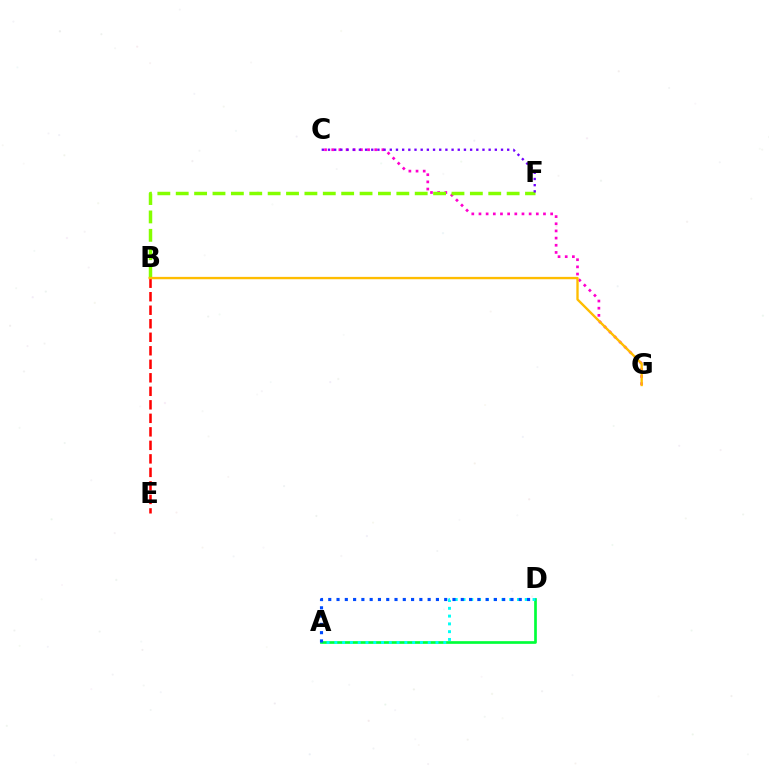{('C', 'G'): [{'color': '#ff00cf', 'line_style': 'dotted', 'thickness': 1.95}], ('B', 'F'): [{'color': '#84ff00', 'line_style': 'dashed', 'thickness': 2.5}], ('A', 'D'): [{'color': '#00ff39', 'line_style': 'solid', 'thickness': 1.94}, {'color': '#00fff6', 'line_style': 'dotted', 'thickness': 2.11}, {'color': '#004bff', 'line_style': 'dotted', 'thickness': 2.25}], ('C', 'F'): [{'color': '#7200ff', 'line_style': 'dotted', 'thickness': 1.68}], ('B', 'E'): [{'color': '#ff0000', 'line_style': 'dashed', 'thickness': 1.84}], ('B', 'G'): [{'color': '#ffbd00', 'line_style': 'solid', 'thickness': 1.7}]}